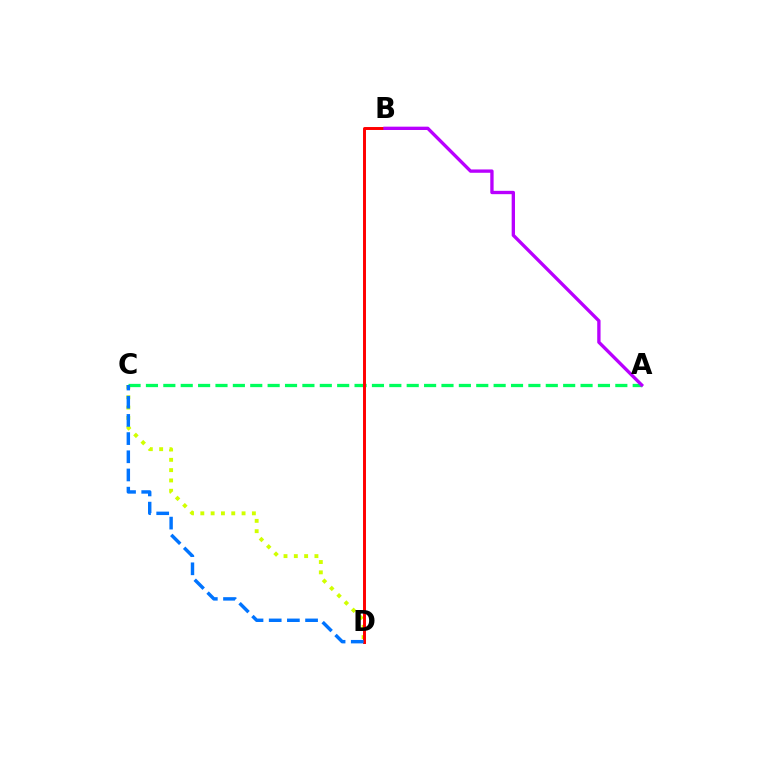{('C', 'D'): [{'color': '#d1ff00', 'line_style': 'dotted', 'thickness': 2.8}, {'color': '#0074ff', 'line_style': 'dashed', 'thickness': 2.47}], ('A', 'C'): [{'color': '#00ff5c', 'line_style': 'dashed', 'thickness': 2.36}], ('B', 'D'): [{'color': '#ff0000', 'line_style': 'solid', 'thickness': 2.12}], ('A', 'B'): [{'color': '#b900ff', 'line_style': 'solid', 'thickness': 2.4}]}